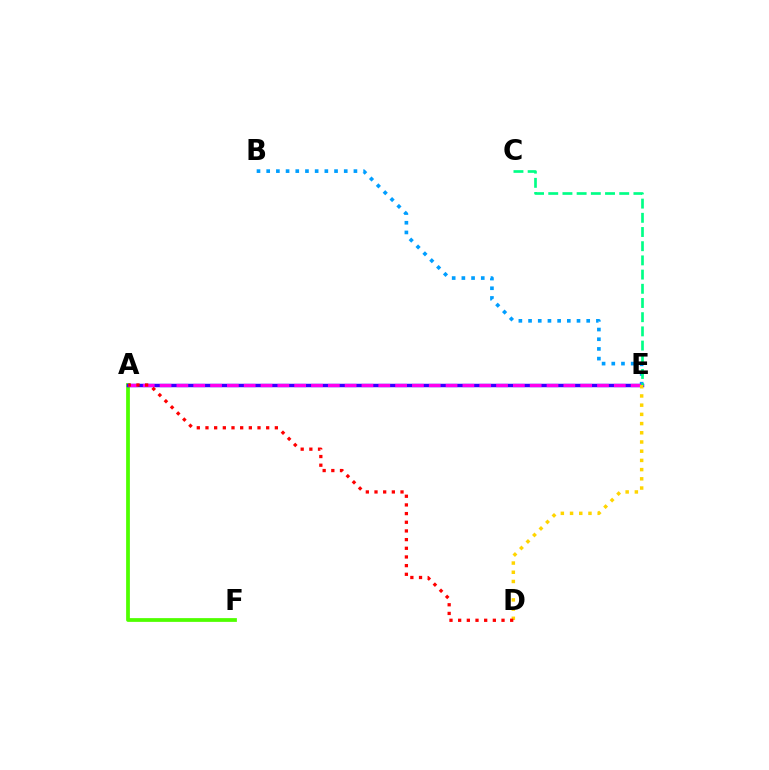{('A', 'F'): [{'color': '#4fff00', 'line_style': 'solid', 'thickness': 2.71}], ('B', 'E'): [{'color': '#009eff', 'line_style': 'dotted', 'thickness': 2.63}], ('A', 'E'): [{'color': '#3700ff', 'line_style': 'solid', 'thickness': 2.5}, {'color': '#ff00ed', 'line_style': 'dashed', 'thickness': 2.29}], ('C', 'E'): [{'color': '#00ff86', 'line_style': 'dashed', 'thickness': 1.93}], ('D', 'E'): [{'color': '#ffd500', 'line_style': 'dotted', 'thickness': 2.5}], ('A', 'D'): [{'color': '#ff0000', 'line_style': 'dotted', 'thickness': 2.36}]}